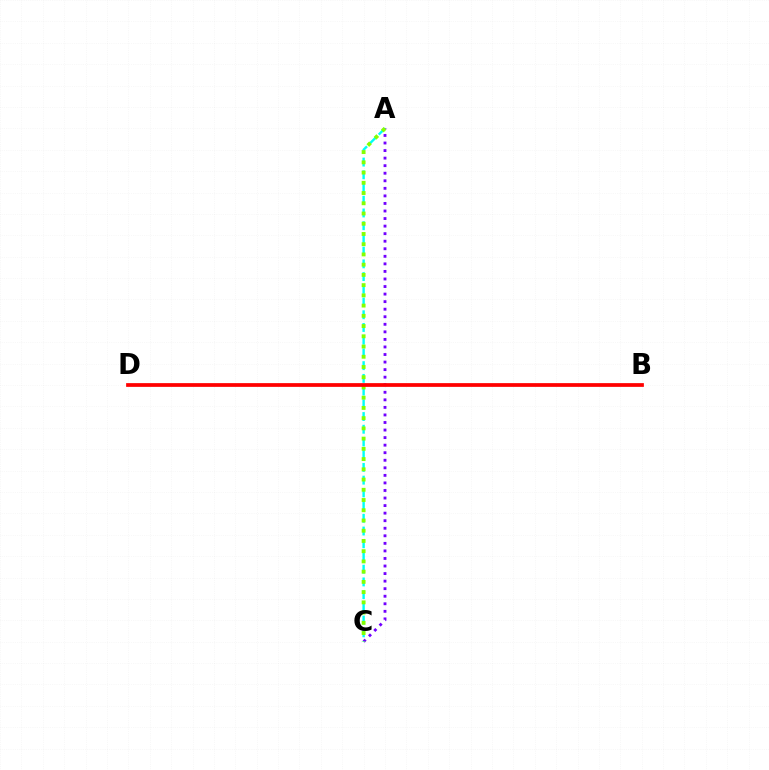{('A', 'C'): [{'color': '#7200ff', 'line_style': 'dotted', 'thickness': 2.05}, {'color': '#00fff6', 'line_style': 'dashed', 'thickness': 1.73}, {'color': '#84ff00', 'line_style': 'dotted', 'thickness': 2.78}], ('B', 'D'): [{'color': '#ff0000', 'line_style': 'solid', 'thickness': 2.69}]}